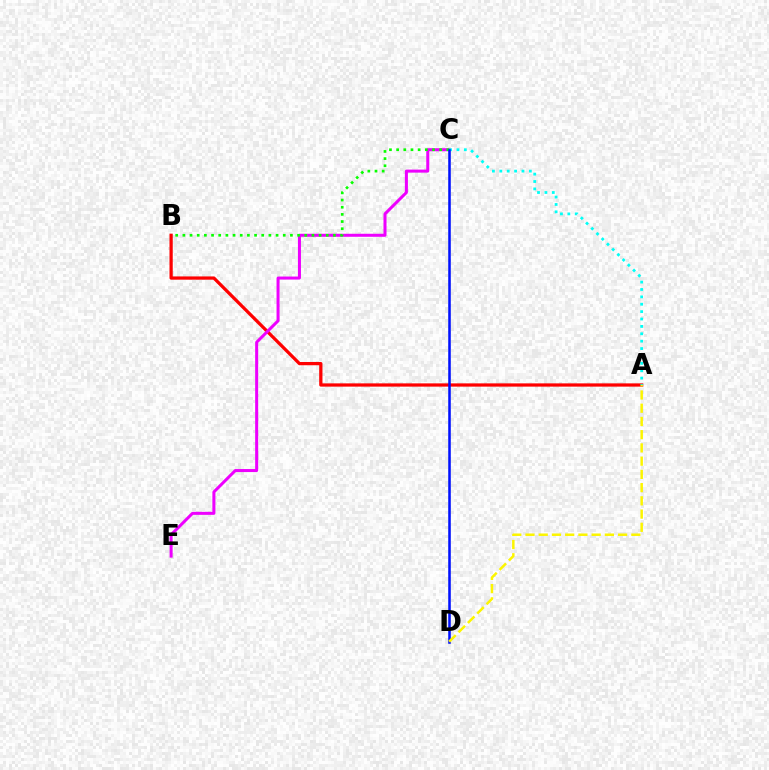{('A', 'B'): [{'color': '#ff0000', 'line_style': 'solid', 'thickness': 2.34}], ('C', 'E'): [{'color': '#ee00ff', 'line_style': 'solid', 'thickness': 2.18}], ('A', 'C'): [{'color': '#00fff6', 'line_style': 'dotted', 'thickness': 2.01}], ('B', 'C'): [{'color': '#08ff00', 'line_style': 'dotted', 'thickness': 1.95}], ('C', 'D'): [{'color': '#0010ff', 'line_style': 'solid', 'thickness': 1.84}], ('A', 'D'): [{'color': '#fcf500', 'line_style': 'dashed', 'thickness': 1.8}]}